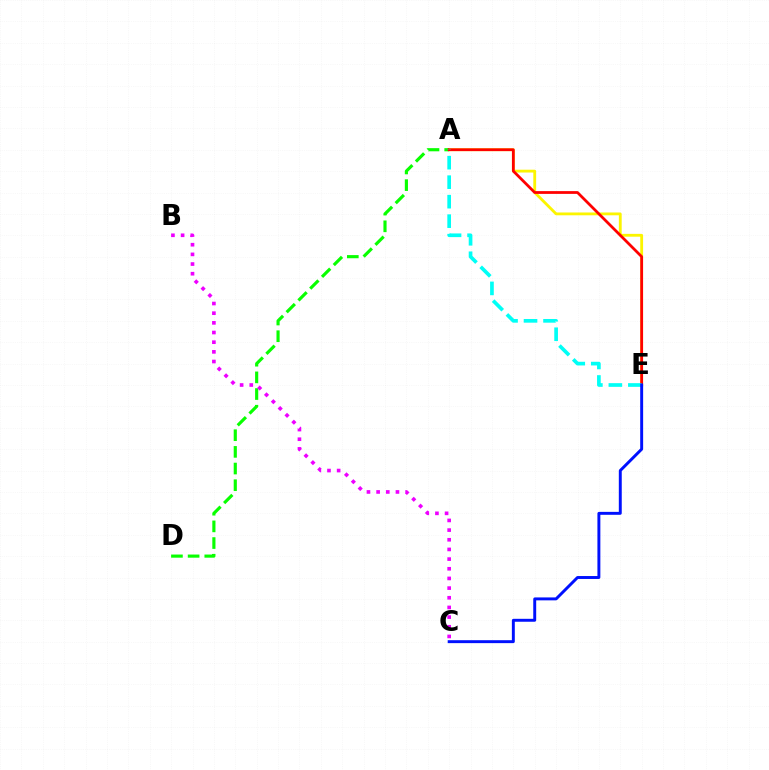{('A', 'E'): [{'color': '#fcf500', 'line_style': 'solid', 'thickness': 2.03}, {'color': '#ff0000', 'line_style': 'solid', 'thickness': 1.99}, {'color': '#00fff6', 'line_style': 'dashed', 'thickness': 2.65}], ('A', 'D'): [{'color': '#08ff00', 'line_style': 'dashed', 'thickness': 2.27}], ('B', 'C'): [{'color': '#ee00ff', 'line_style': 'dotted', 'thickness': 2.63}], ('C', 'E'): [{'color': '#0010ff', 'line_style': 'solid', 'thickness': 2.11}]}